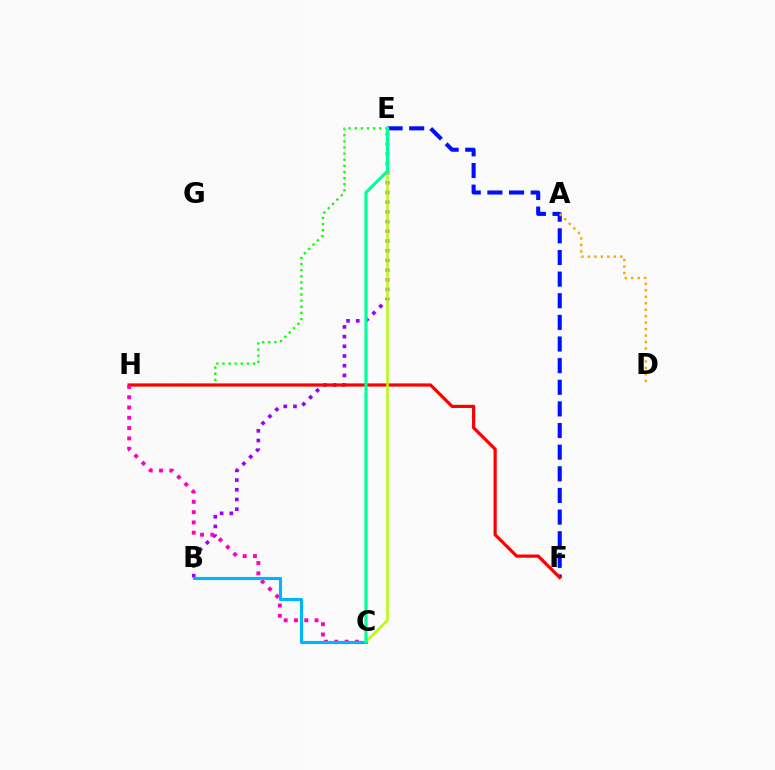{('E', 'H'): [{'color': '#08ff00', 'line_style': 'dotted', 'thickness': 1.66}], ('E', 'F'): [{'color': '#0010ff', 'line_style': 'dashed', 'thickness': 2.94}], ('B', 'E'): [{'color': '#9b00ff', 'line_style': 'dotted', 'thickness': 2.64}], ('A', 'D'): [{'color': '#ffa500', 'line_style': 'dotted', 'thickness': 1.76}], ('F', 'H'): [{'color': '#ff0000', 'line_style': 'solid', 'thickness': 2.31}], ('C', 'H'): [{'color': '#ff00bd', 'line_style': 'dotted', 'thickness': 2.8}], ('B', 'C'): [{'color': '#00b5ff', 'line_style': 'solid', 'thickness': 2.24}], ('C', 'E'): [{'color': '#b3ff00', 'line_style': 'solid', 'thickness': 1.78}, {'color': '#00ff9d', 'line_style': 'solid', 'thickness': 2.25}]}